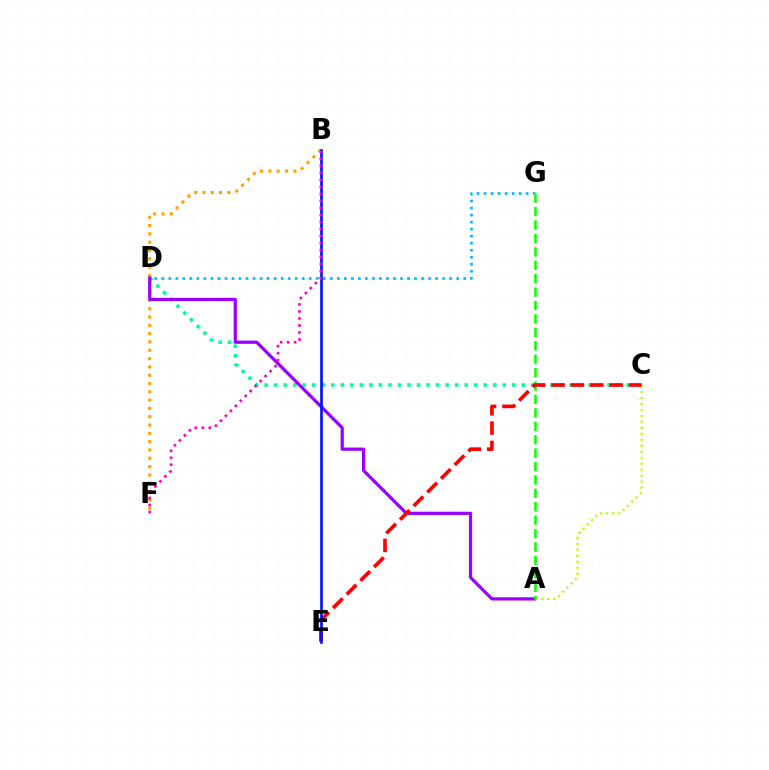{('B', 'F'): [{'color': '#ffa500', 'line_style': 'dotted', 'thickness': 2.26}, {'color': '#ff00bd', 'line_style': 'dotted', 'thickness': 1.91}], ('D', 'G'): [{'color': '#00b5ff', 'line_style': 'dotted', 'thickness': 1.91}], ('C', 'D'): [{'color': '#00ff9d', 'line_style': 'dotted', 'thickness': 2.59}], ('A', 'D'): [{'color': '#9b00ff', 'line_style': 'solid', 'thickness': 2.32}], ('A', 'C'): [{'color': '#b3ff00', 'line_style': 'dotted', 'thickness': 1.62}], ('A', 'G'): [{'color': '#08ff00', 'line_style': 'dashed', 'thickness': 1.82}], ('C', 'E'): [{'color': '#ff0000', 'line_style': 'dashed', 'thickness': 2.63}], ('B', 'E'): [{'color': '#0010ff', 'line_style': 'solid', 'thickness': 1.9}]}